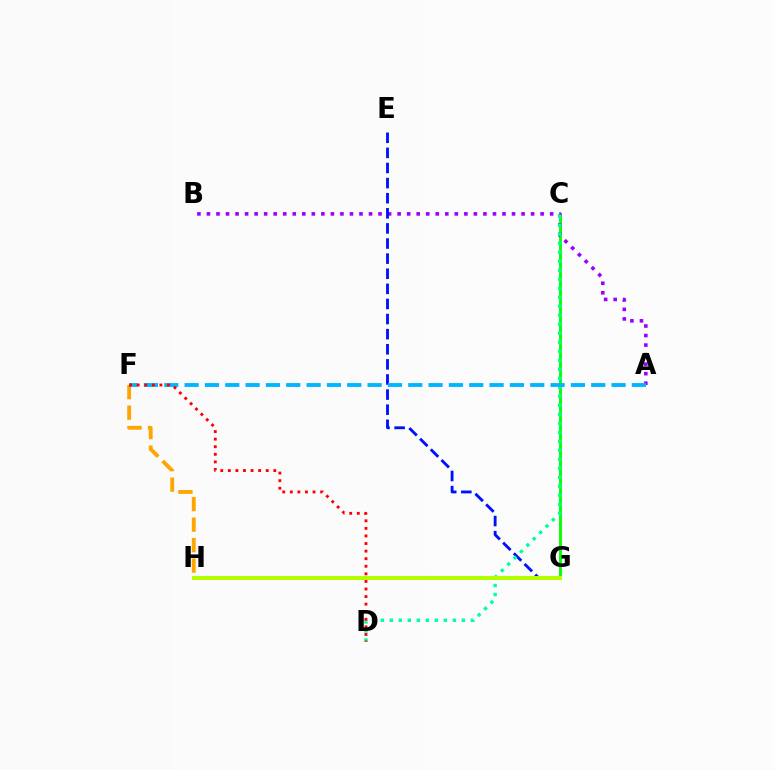{('C', 'G'): [{'color': '#08ff00', 'line_style': 'solid', 'thickness': 2.1}], ('A', 'B'): [{'color': '#9b00ff', 'line_style': 'dotted', 'thickness': 2.59}], ('F', 'H'): [{'color': '#ffa500', 'line_style': 'dashed', 'thickness': 2.78}], ('E', 'G'): [{'color': '#0010ff', 'line_style': 'dashed', 'thickness': 2.05}], ('G', 'H'): [{'color': '#ff00bd', 'line_style': 'dashed', 'thickness': 1.89}, {'color': '#b3ff00', 'line_style': 'solid', 'thickness': 2.9}], ('C', 'D'): [{'color': '#00ff9d', 'line_style': 'dotted', 'thickness': 2.45}], ('A', 'F'): [{'color': '#00b5ff', 'line_style': 'dashed', 'thickness': 2.76}], ('D', 'F'): [{'color': '#ff0000', 'line_style': 'dotted', 'thickness': 2.06}]}